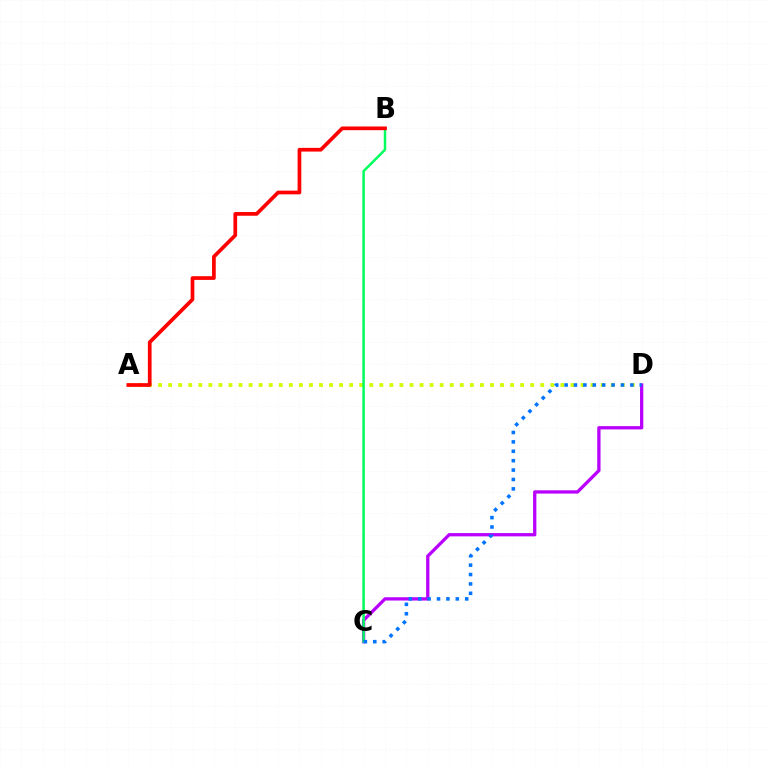{('A', 'D'): [{'color': '#d1ff00', 'line_style': 'dotted', 'thickness': 2.73}], ('C', 'D'): [{'color': '#b900ff', 'line_style': 'solid', 'thickness': 2.37}, {'color': '#0074ff', 'line_style': 'dotted', 'thickness': 2.55}], ('B', 'C'): [{'color': '#00ff5c', 'line_style': 'solid', 'thickness': 1.78}], ('A', 'B'): [{'color': '#ff0000', 'line_style': 'solid', 'thickness': 2.67}]}